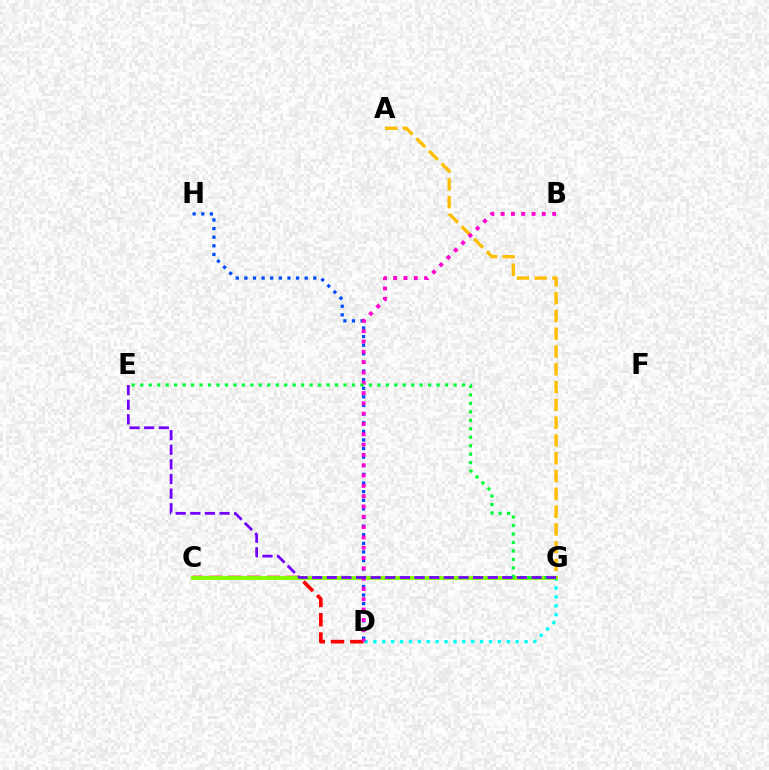{('D', 'G'): [{'color': '#00fff6', 'line_style': 'dotted', 'thickness': 2.42}], ('C', 'D'): [{'color': '#ff0000', 'line_style': 'dashed', 'thickness': 2.62}], ('C', 'G'): [{'color': '#84ff00', 'line_style': 'solid', 'thickness': 2.82}], ('D', 'H'): [{'color': '#004bff', 'line_style': 'dotted', 'thickness': 2.34}], ('A', 'G'): [{'color': '#ffbd00', 'line_style': 'dashed', 'thickness': 2.42}], ('B', 'D'): [{'color': '#ff00cf', 'line_style': 'dotted', 'thickness': 2.8}], ('E', 'G'): [{'color': '#00ff39', 'line_style': 'dotted', 'thickness': 2.3}, {'color': '#7200ff', 'line_style': 'dashed', 'thickness': 1.99}]}